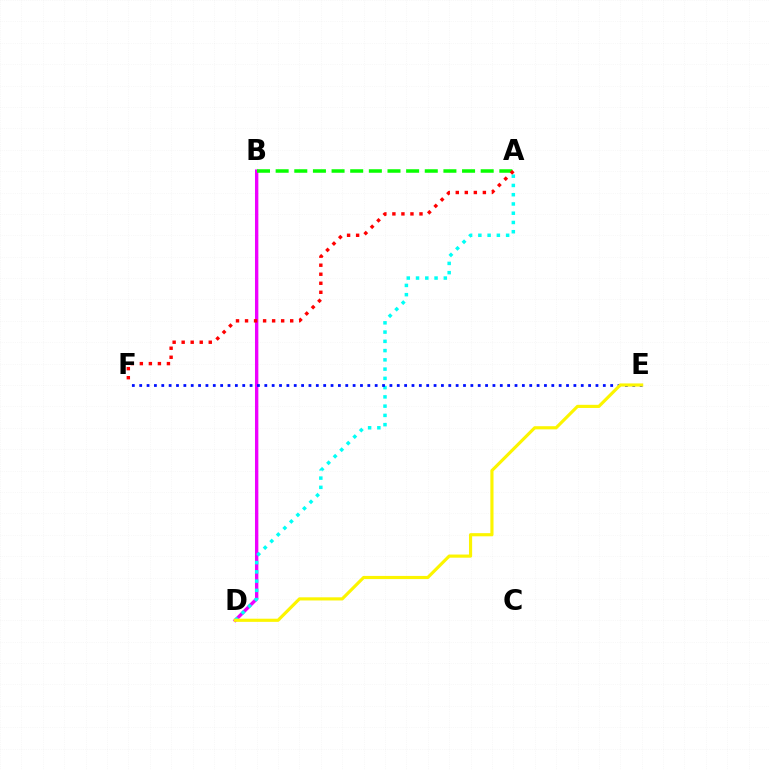{('B', 'D'): [{'color': '#ee00ff', 'line_style': 'solid', 'thickness': 2.43}], ('A', 'D'): [{'color': '#00fff6', 'line_style': 'dotted', 'thickness': 2.51}], ('E', 'F'): [{'color': '#0010ff', 'line_style': 'dotted', 'thickness': 2.0}], ('A', 'B'): [{'color': '#08ff00', 'line_style': 'dashed', 'thickness': 2.53}], ('D', 'E'): [{'color': '#fcf500', 'line_style': 'solid', 'thickness': 2.26}], ('A', 'F'): [{'color': '#ff0000', 'line_style': 'dotted', 'thickness': 2.45}]}